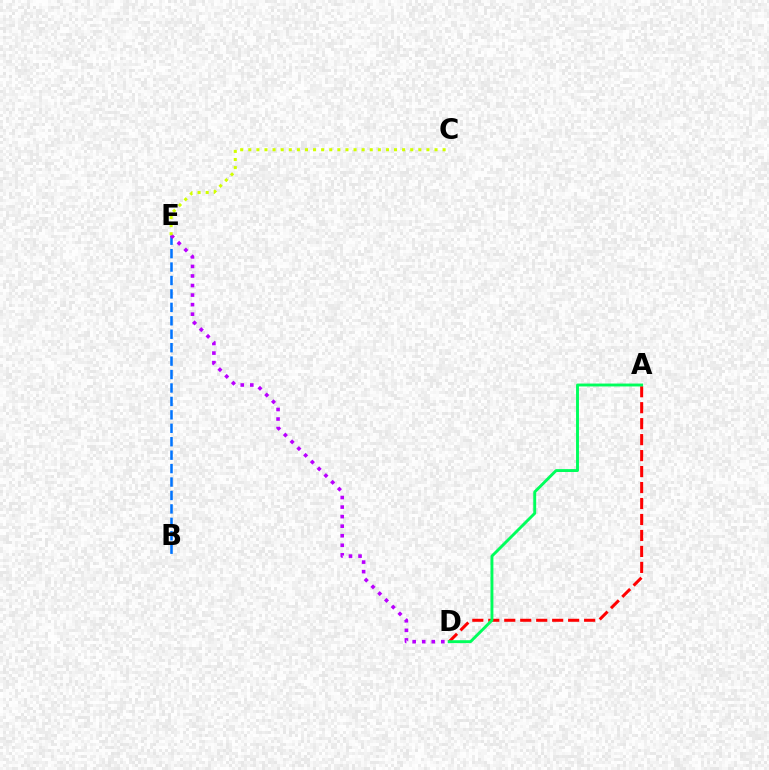{('B', 'E'): [{'color': '#0074ff', 'line_style': 'dashed', 'thickness': 1.83}], ('D', 'E'): [{'color': '#b900ff', 'line_style': 'dotted', 'thickness': 2.6}], ('A', 'D'): [{'color': '#ff0000', 'line_style': 'dashed', 'thickness': 2.17}, {'color': '#00ff5c', 'line_style': 'solid', 'thickness': 2.08}], ('C', 'E'): [{'color': '#d1ff00', 'line_style': 'dotted', 'thickness': 2.2}]}